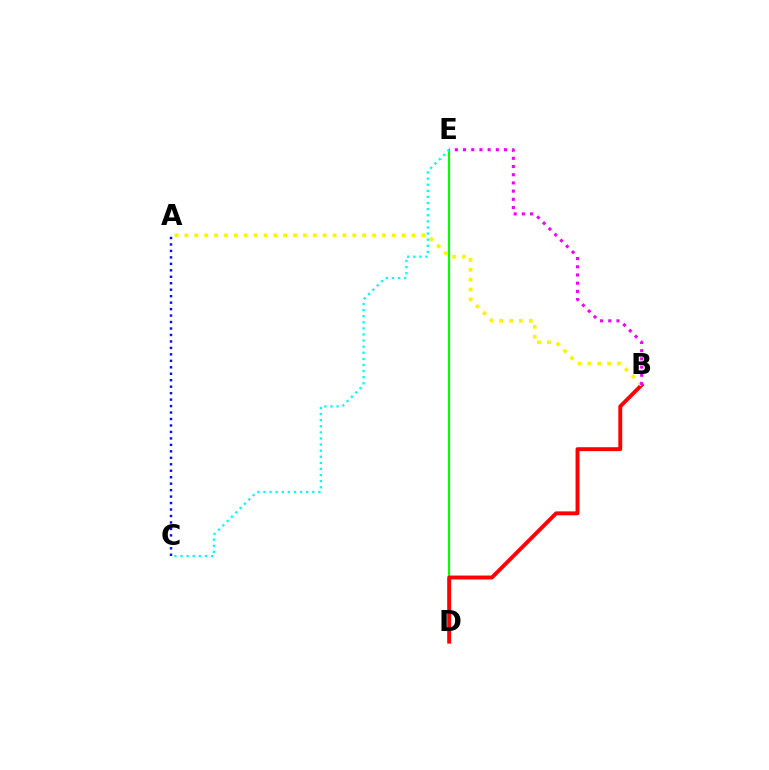{('D', 'E'): [{'color': '#08ff00', 'line_style': 'solid', 'thickness': 1.58}], ('B', 'D'): [{'color': '#ff0000', 'line_style': 'solid', 'thickness': 2.81}], ('A', 'B'): [{'color': '#fcf500', 'line_style': 'dotted', 'thickness': 2.68}], ('B', 'E'): [{'color': '#ee00ff', 'line_style': 'dotted', 'thickness': 2.23}], ('C', 'E'): [{'color': '#00fff6', 'line_style': 'dotted', 'thickness': 1.66}], ('A', 'C'): [{'color': '#0010ff', 'line_style': 'dotted', 'thickness': 1.76}]}